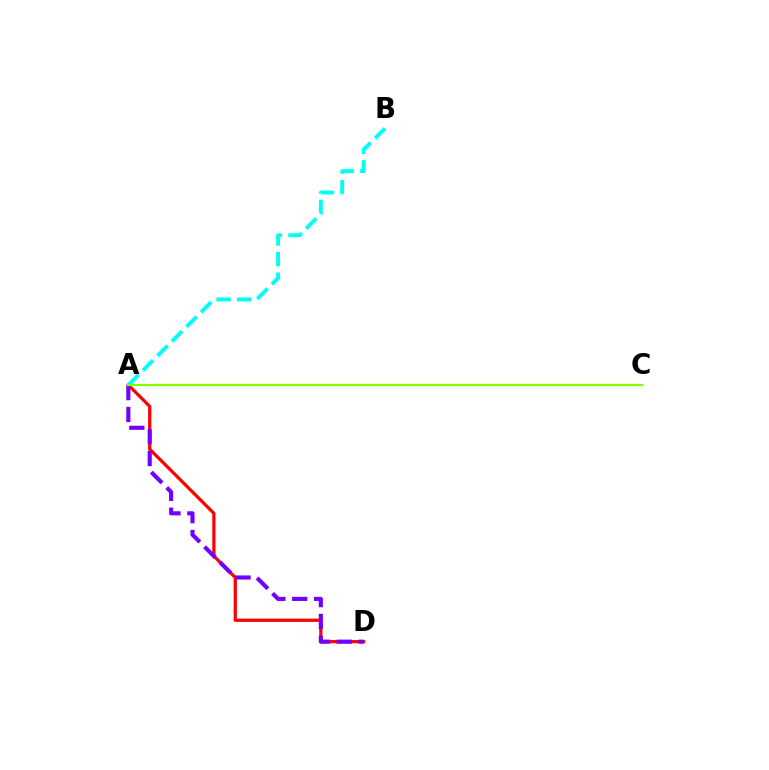{('A', 'D'): [{'color': '#ff0000', 'line_style': 'solid', 'thickness': 2.32}, {'color': '#7200ff', 'line_style': 'dashed', 'thickness': 2.97}], ('A', 'B'): [{'color': '#00fff6', 'line_style': 'dashed', 'thickness': 2.8}], ('A', 'C'): [{'color': '#84ff00', 'line_style': 'solid', 'thickness': 1.62}]}